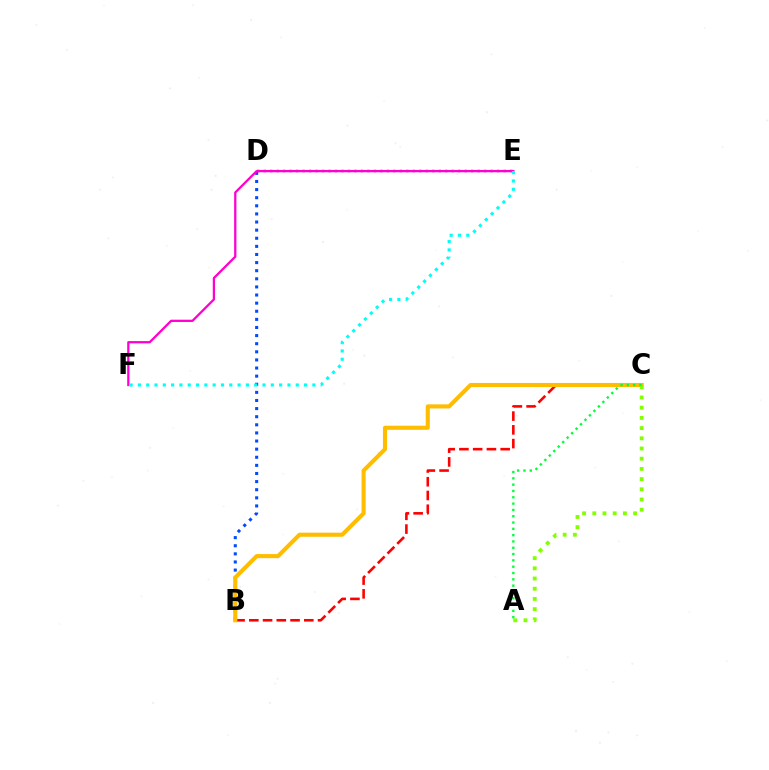{('B', 'D'): [{'color': '#004bff', 'line_style': 'dotted', 'thickness': 2.2}], ('B', 'C'): [{'color': '#ff0000', 'line_style': 'dashed', 'thickness': 1.87}, {'color': '#ffbd00', 'line_style': 'solid', 'thickness': 2.95}], ('A', 'C'): [{'color': '#84ff00', 'line_style': 'dotted', 'thickness': 2.77}, {'color': '#00ff39', 'line_style': 'dotted', 'thickness': 1.71}], ('D', 'E'): [{'color': '#7200ff', 'line_style': 'dotted', 'thickness': 1.76}], ('E', 'F'): [{'color': '#ff00cf', 'line_style': 'solid', 'thickness': 1.63}, {'color': '#00fff6', 'line_style': 'dotted', 'thickness': 2.26}]}